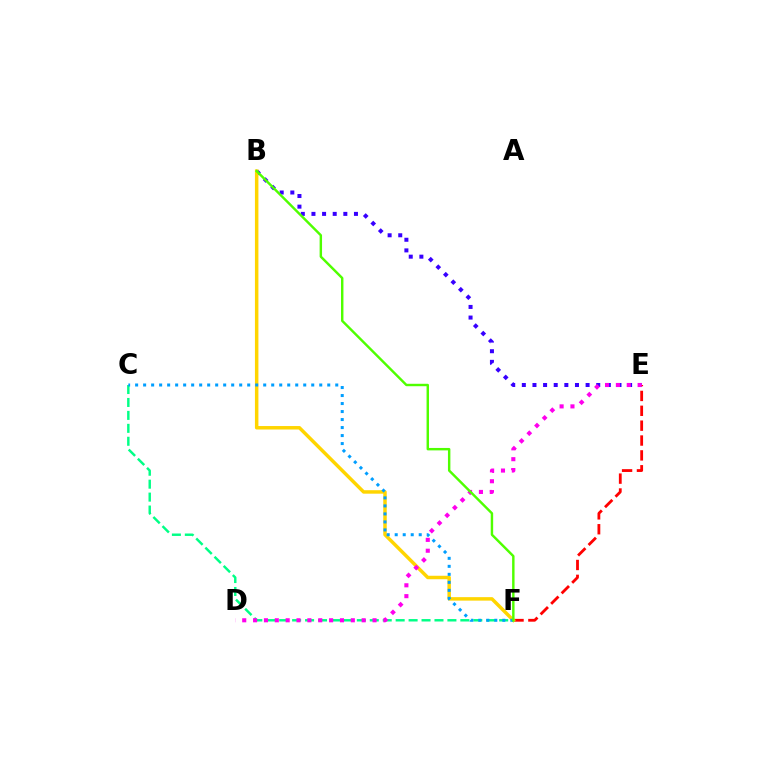{('B', 'E'): [{'color': '#3700ff', 'line_style': 'dotted', 'thickness': 2.89}], ('E', 'F'): [{'color': '#ff0000', 'line_style': 'dashed', 'thickness': 2.02}], ('B', 'F'): [{'color': '#ffd500', 'line_style': 'solid', 'thickness': 2.5}, {'color': '#4fff00', 'line_style': 'solid', 'thickness': 1.75}], ('C', 'F'): [{'color': '#00ff86', 'line_style': 'dashed', 'thickness': 1.76}, {'color': '#009eff', 'line_style': 'dotted', 'thickness': 2.17}], ('D', 'E'): [{'color': '#ff00ed', 'line_style': 'dotted', 'thickness': 2.95}]}